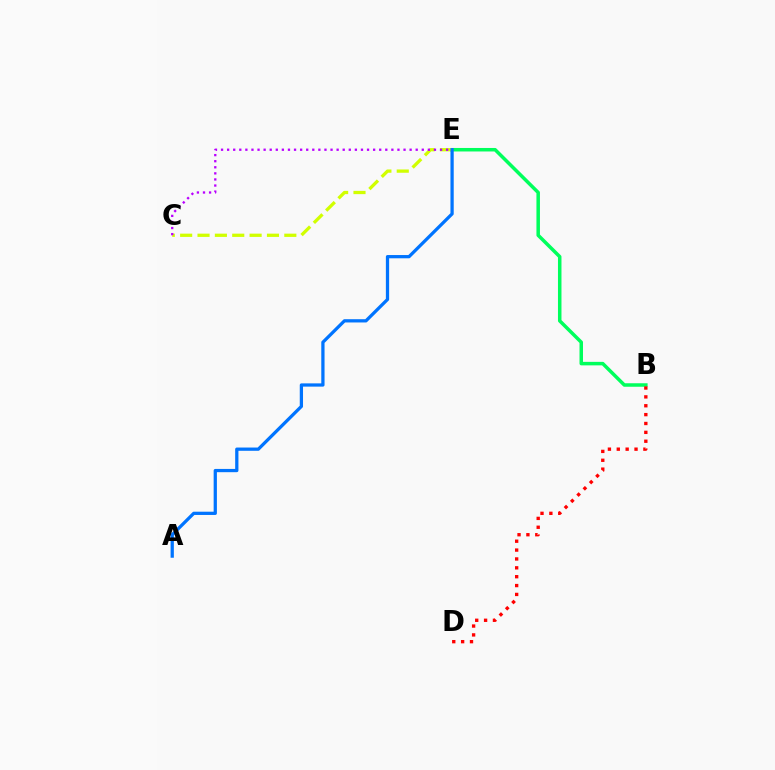{('B', 'E'): [{'color': '#00ff5c', 'line_style': 'solid', 'thickness': 2.52}], ('B', 'D'): [{'color': '#ff0000', 'line_style': 'dotted', 'thickness': 2.41}], ('C', 'E'): [{'color': '#d1ff00', 'line_style': 'dashed', 'thickness': 2.36}, {'color': '#b900ff', 'line_style': 'dotted', 'thickness': 1.65}], ('A', 'E'): [{'color': '#0074ff', 'line_style': 'solid', 'thickness': 2.35}]}